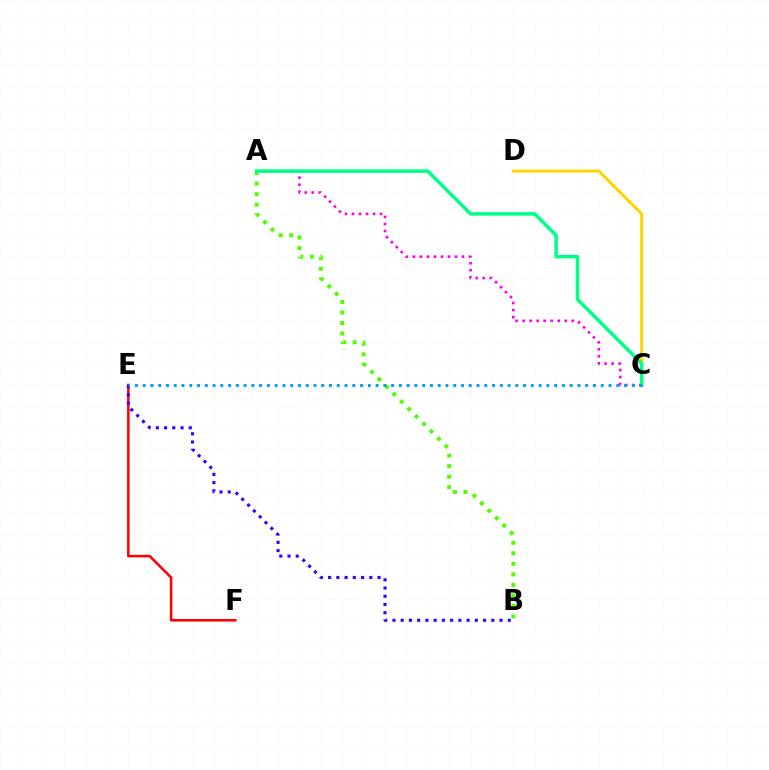{('A', 'B'): [{'color': '#4fff00', 'line_style': 'dotted', 'thickness': 2.86}], ('E', 'F'): [{'color': '#ff0000', 'line_style': 'solid', 'thickness': 1.84}], ('C', 'D'): [{'color': '#ffd500', 'line_style': 'solid', 'thickness': 2.16}], ('A', 'C'): [{'color': '#ff00ed', 'line_style': 'dotted', 'thickness': 1.91}, {'color': '#00ff86', 'line_style': 'solid', 'thickness': 2.52}], ('B', 'E'): [{'color': '#3700ff', 'line_style': 'dotted', 'thickness': 2.24}], ('C', 'E'): [{'color': '#009eff', 'line_style': 'dotted', 'thickness': 2.11}]}